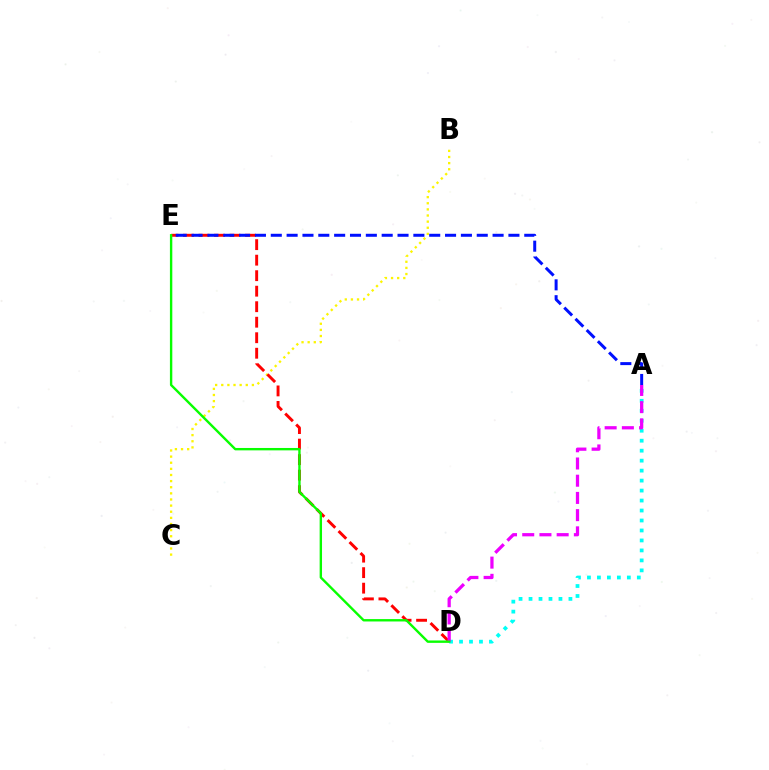{('A', 'D'): [{'color': '#00fff6', 'line_style': 'dotted', 'thickness': 2.71}, {'color': '#ee00ff', 'line_style': 'dashed', 'thickness': 2.34}], ('B', 'C'): [{'color': '#fcf500', 'line_style': 'dotted', 'thickness': 1.66}], ('D', 'E'): [{'color': '#ff0000', 'line_style': 'dashed', 'thickness': 2.11}, {'color': '#08ff00', 'line_style': 'solid', 'thickness': 1.72}], ('A', 'E'): [{'color': '#0010ff', 'line_style': 'dashed', 'thickness': 2.15}]}